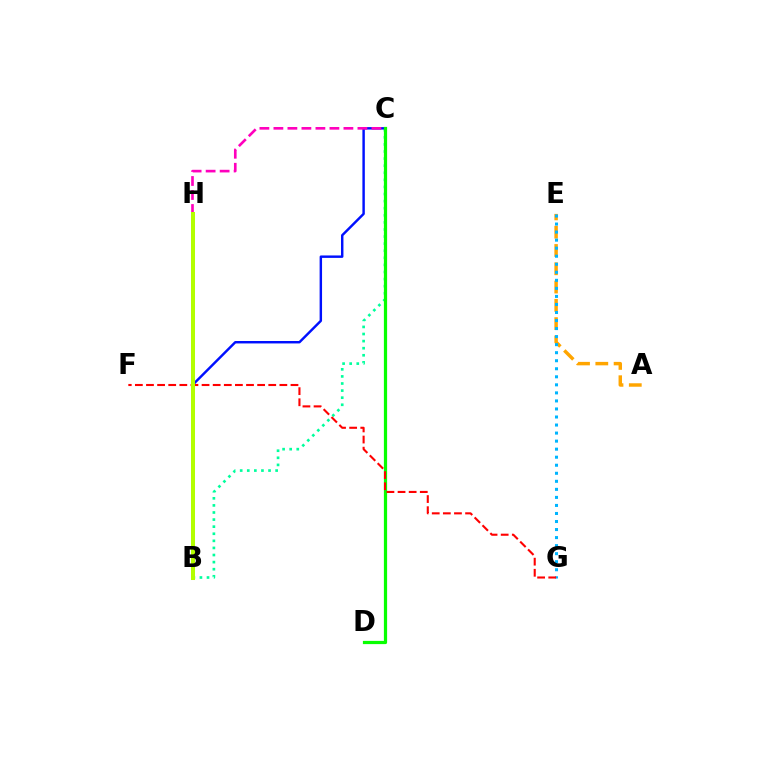{('A', 'E'): [{'color': '#ffa500', 'line_style': 'dashed', 'thickness': 2.48}], ('B', 'C'): [{'color': '#00ff9d', 'line_style': 'dotted', 'thickness': 1.93}, {'color': '#0010ff', 'line_style': 'solid', 'thickness': 1.76}], ('E', 'G'): [{'color': '#00b5ff', 'line_style': 'dotted', 'thickness': 2.18}], ('C', 'H'): [{'color': '#ff00bd', 'line_style': 'dashed', 'thickness': 1.9}], ('B', 'H'): [{'color': '#9b00ff', 'line_style': 'dashed', 'thickness': 2.61}, {'color': '#b3ff00', 'line_style': 'solid', 'thickness': 2.9}], ('C', 'D'): [{'color': '#08ff00', 'line_style': 'solid', 'thickness': 2.32}], ('F', 'G'): [{'color': '#ff0000', 'line_style': 'dashed', 'thickness': 1.51}]}